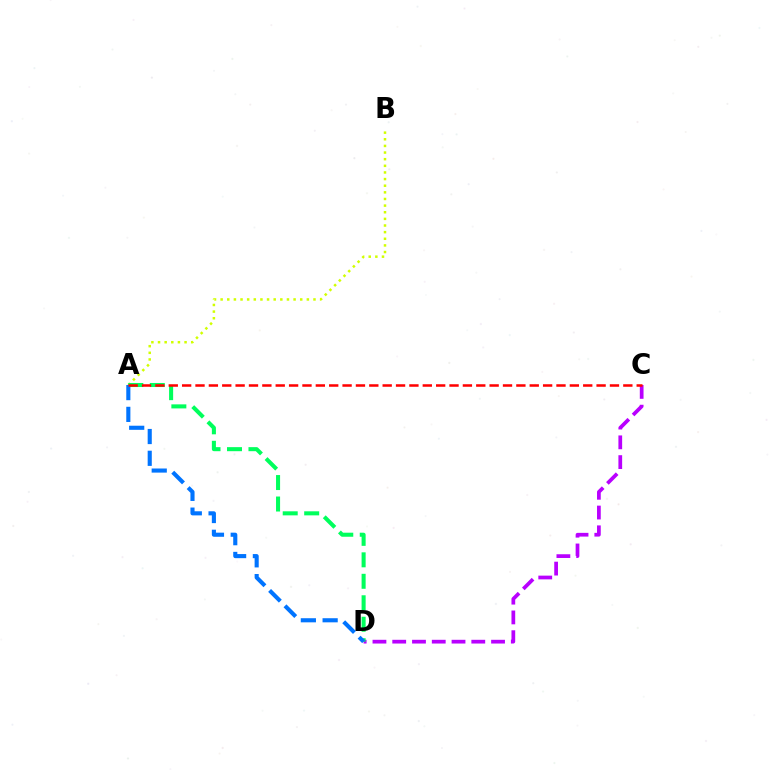{('C', 'D'): [{'color': '#b900ff', 'line_style': 'dashed', 'thickness': 2.69}], ('A', 'B'): [{'color': '#d1ff00', 'line_style': 'dotted', 'thickness': 1.8}], ('A', 'D'): [{'color': '#00ff5c', 'line_style': 'dashed', 'thickness': 2.92}, {'color': '#0074ff', 'line_style': 'dashed', 'thickness': 2.96}], ('A', 'C'): [{'color': '#ff0000', 'line_style': 'dashed', 'thickness': 1.82}]}